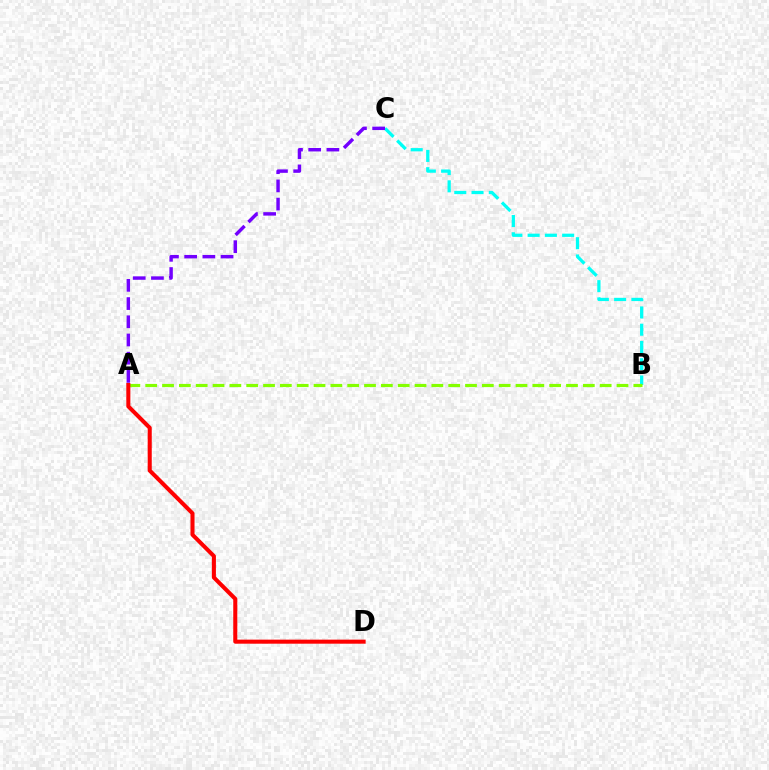{('B', 'C'): [{'color': '#00fff6', 'line_style': 'dashed', 'thickness': 2.35}], ('A', 'B'): [{'color': '#84ff00', 'line_style': 'dashed', 'thickness': 2.29}], ('A', 'D'): [{'color': '#ff0000', 'line_style': 'solid', 'thickness': 2.92}], ('A', 'C'): [{'color': '#7200ff', 'line_style': 'dashed', 'thickness': 2.47}]}